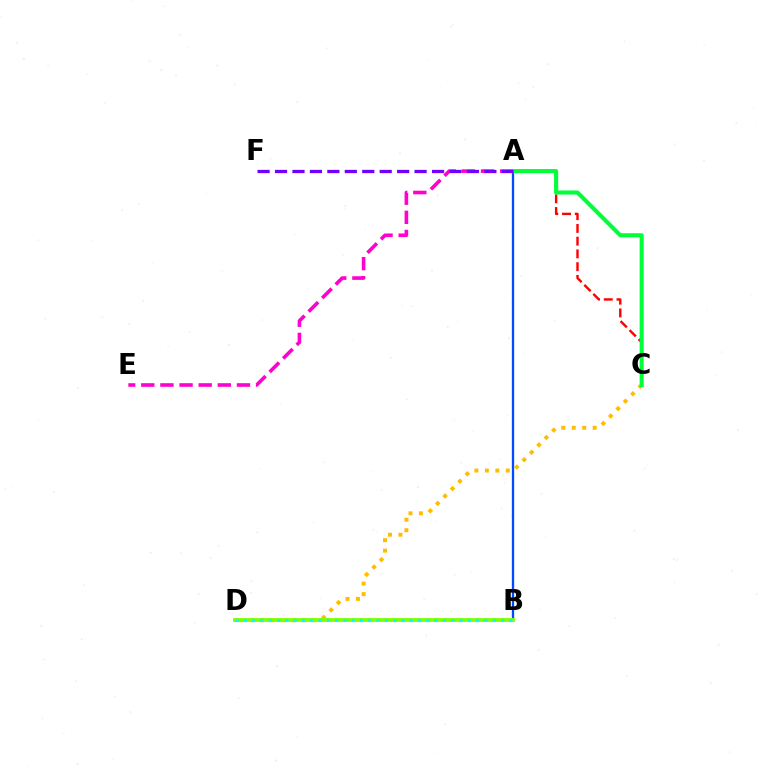{('A', 'C'): [{'color': '#ff0000', 'line_style': 'dashed', 'thickness': 1.73}, {'color': '#00ff39', 'line_style': 'solid', 'thickness': 2.94}], ('A', 'B'): [{'color': '#004bff', 'line_style': 'solid', 'thickness': 1.66}], ('C', 'D'): [{'color': '#ffbd00', 'line_style': 'dotted', 'thickness': 2.84}], ('A', 'E'): [{'color': '#ff00cf', 'line_style': 'dashed', 'thickness': 2.6}], ('B', 'D'): [{'color': '#84ff00', 'line_style': 'solid', 'thickness': 2.77}, {'color': '#00fff6', 'line_style': 'dotted', 'thickness': 2.25}], ('A', 'F'): [{'color': '#7200ff', 'line_style': 'dashed', 'thickness': 2.37}]}